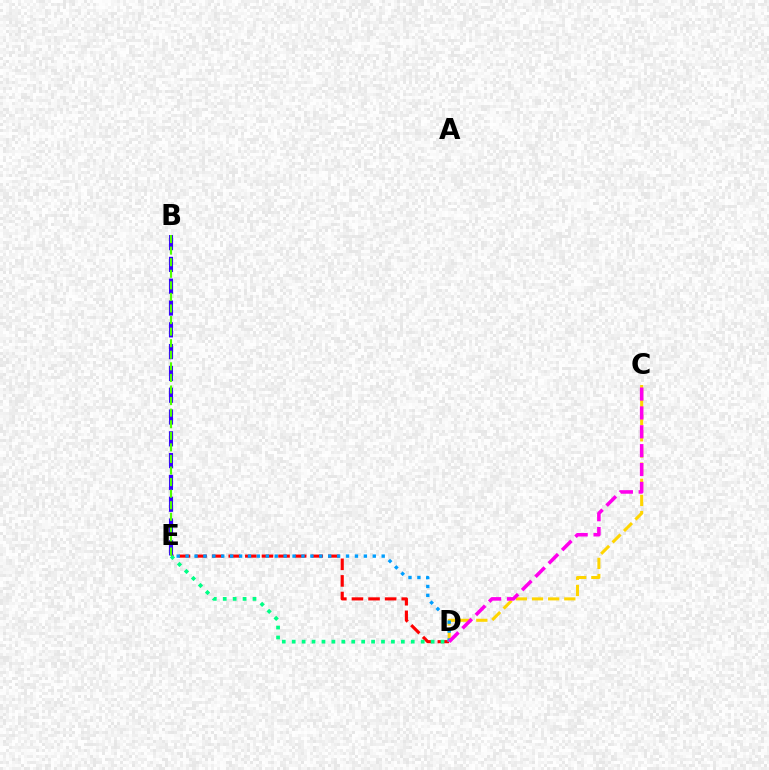{('D', 'E'): [{'color': '#ff0000', 'line_style': 'dashed', 'thickness': 2.25}, {'color': '#009eff', 'line_style': 'dotted', 'thickness': 2.42}, {'color': '#00ff86', 'line_style': 'dotted', 'thickness': 2.7}], ('C', 'D'): [{'color': '#ffd500', 'line_style': 'dashed', 'thickness': 2.19}, {'color': '#ff00ed', 'line_style': 'dashed', 'thickness': 2.56}], ('B', 'E'): [{'color': '#3700ff', 'line_style': 'dashed', 'thickness': 2.96}, {'color': '#4fff00', 'line_style': 'dashed', 'thickness': 1.57}]}